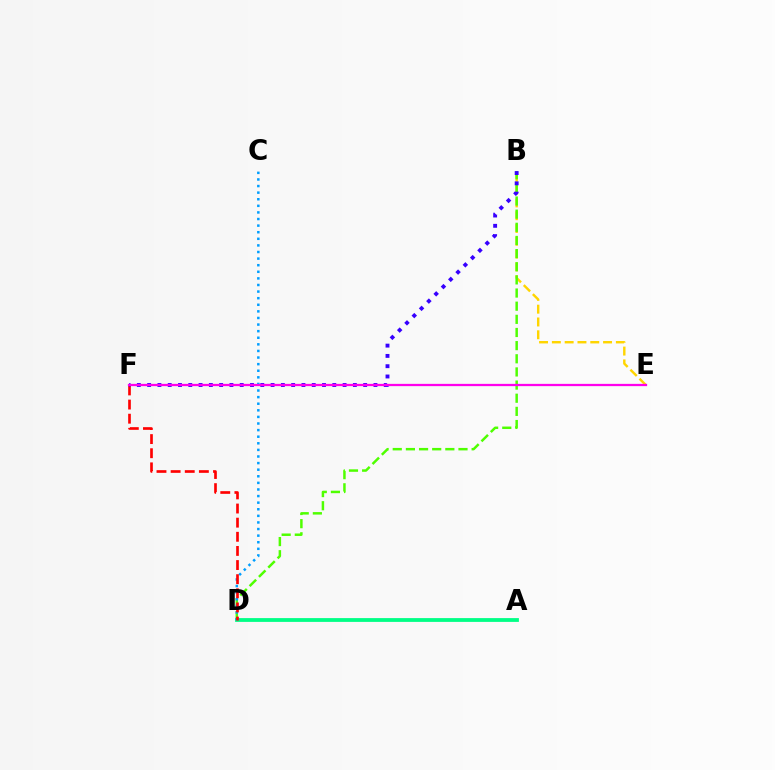{('B', 'E'): [{'color': '#ffd500', 'line_style': 'dashed', 'thickness': 1.74}], ('B', 'D'): [{'color': '#4fff00', 'line_style': 'dashed', 'thickness': 1.79}], ('A', 'D'): [{'color': '#00ff86', 'line_style': 'solid', 'thickness': 2.74}], ('C', 'D'): [{'color': '#009eff', 'line_style': 'dotted', 'thickness': 1.79}], ('D', 'F'): [{'color': '#ff0000', 'line_style': 'dashed', 'thickness': 1.92}], ('B', 'F'): [{'color': '#3700ff', 'line_style': 'dotted', 'thickness': 2.79}], ('E', 'F'): [{'color': '#ff00ed', 'line_style': 'solid', 'thickness': 1.63}]}